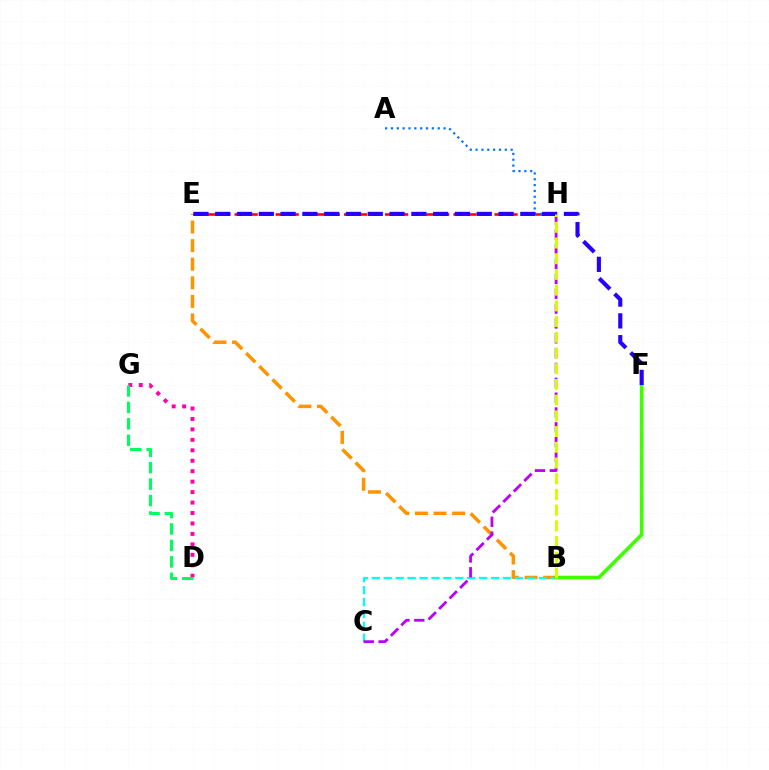{('B', 'E'): [{'color': '#ff9400', 'line_style': 'dashed', 'thickness': 2.53}], ('B', 'C'): [{'color': '#00fff6', 'line_style': 'dashed', 'thickness': 1.62}], ('C', 'H'): [{'color': '#b900ff', 'line_style': 'dashed', 'thickness': 2.02}], ('B', 'F'): [{'color': '#3dff00', 'line_style': 'solid', 'thickness': 2.59}], ('E', 'H'): [{'color': '#ff0000', 'line_style': 'dashed', 'thickness': 1.86}], ('D', 'G'): [{'color': '#ff00ac', 'line_style': 'dotted', 'thickness': 2.84}, {'color': '#00ff5c', 'line_style': 'dashed', 'thickness': 2.24}], ('A', 'H'): [{'color': '#0074ff', 'line_style': 'dotted', 'thickness': 1.59}], ('E', 'F'): [{'color': '#2500ff', 'line_style': 'dashed', 'thickness': 2.96}], ('B', 'H'): [{'color': '#d1ff00', 'line_style': 'dashed', 'thickness': 2.13}]}